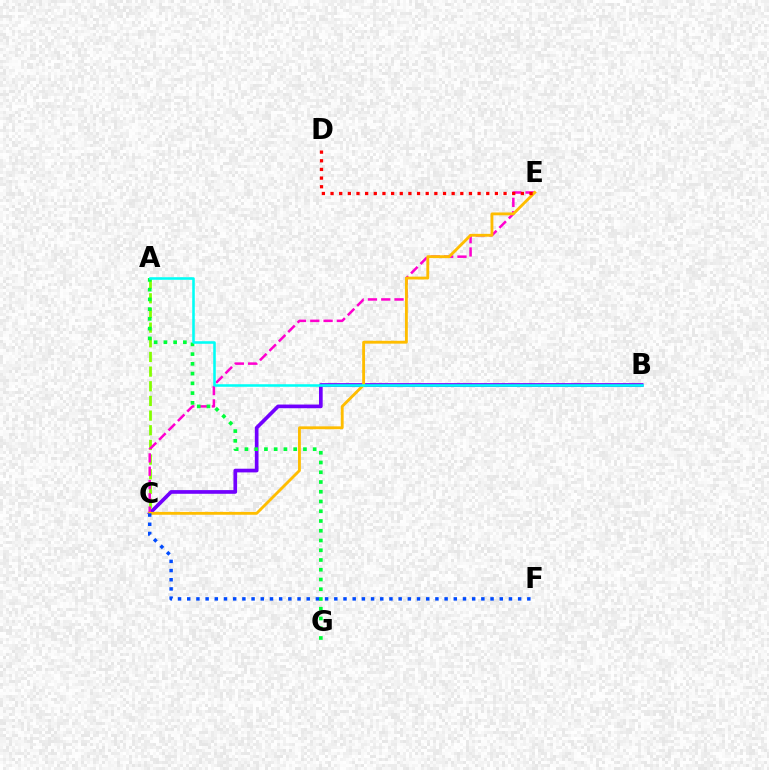{('B', 'C'): [{'color': '#7200ff', 'line_style': 'solid', 'thickness': 2.65}], ('A', 'C'): [{'color': '#84ff00', 'line_style': 'dashed', 'thickness': 1.99}], ('C', 'E'): [{'color': '#ff00cf', 'line_style': 'dashed', 'thickness': 1.81}, {'color': '#ffbd00', 'line_style': 'solid', 'thickness': 2.05}], ('D', 'E'): [{'color': '#ff0000', 'line_style': 'dotted', 'thickness': 2.35}], ('A', 'G'): [{'color': '#00ff39', 'line_style': 'dotted', 'thickness': 2.65}], ('A', 'B'): [{'color': '#00fff6', 'line_style': 'solid', 'thickness': 1.84}], ('C', 'F'): [{'color': '#004bff', 'line_style': 'dotted', 'thickness': 2.5}]}